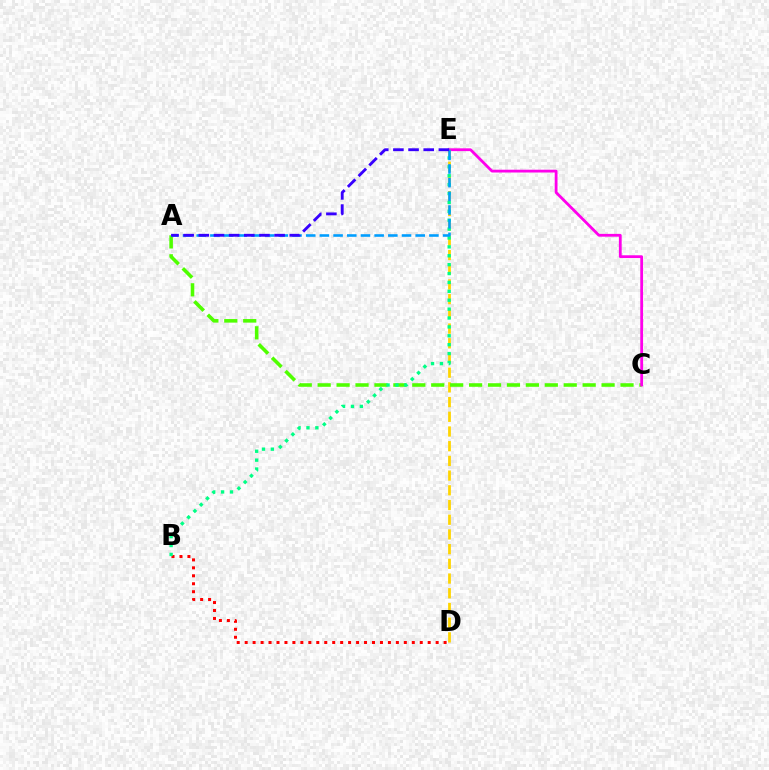{('D', 'E'): [{'color': '#ffd500', 'line_style': 'dashed', 'thickness': 2.0}], ('B', 'D'): [{'color': '#ff0000', 'line_style': 'dotted', 'thickness': 2.16}], ('A', 'C'): [{'color': '#4fff00', 'line_style': 'dashed', 'thickness': 2.57}], ('C', 'E'): [{'color': '#ff00ed', 'line_style': 'solid', 'thickness': 2.01}], ('B', 'E'): [{'color': '#00ff86', 'line_style': 'dotted', 'thickness': 2.42}], ('A', 'E'): [{'color': '#009eff', 'line_style': 'dashed', 'thickness': 1.86}, {'color': '#3700ff', 'line_style': 'dashed', 'thickness': 2.06}]}